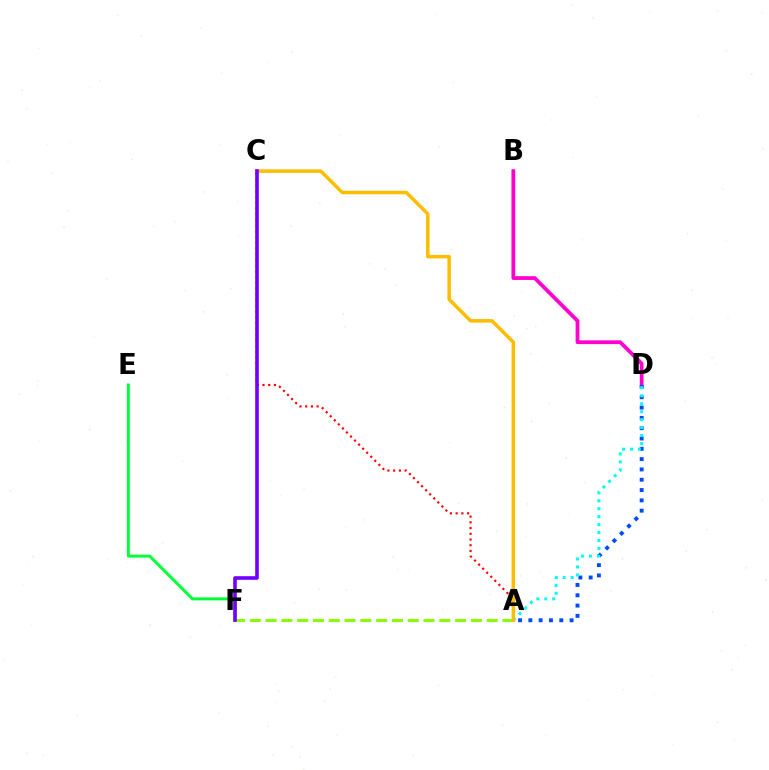{('A', 'C'): [{'color': '#ff0000', 'line_style': 'dotted', 'thickness': 1.56}, {'color': '#ffbd00', 'line_style': 'solid', 'thickness': 2.52}], ('B', 'D'): [{'color': '#ff00cf', 'line_style': 'solid', 'thickness': 2.71}], ('E', 'F'): [{'color': '#00ff39', 'line_style': 'solid', 'thickness': 2.14}], ('A', 'D'): [{'color': '#004bff', 'line_style': 'dotted', 'thickness': 2.8}, {'color': '#00fff6', 'line_style': 'dotted', 'thickness': 2.16}], ('A', 'F'): [{'color': '#84ff00', 'line_style': 'dashed', 'thickness': 2.15}], ('C', 'F'): [{'color': '#7200ff', 'line_style': 'solid', 'thickness': 2.6}]}